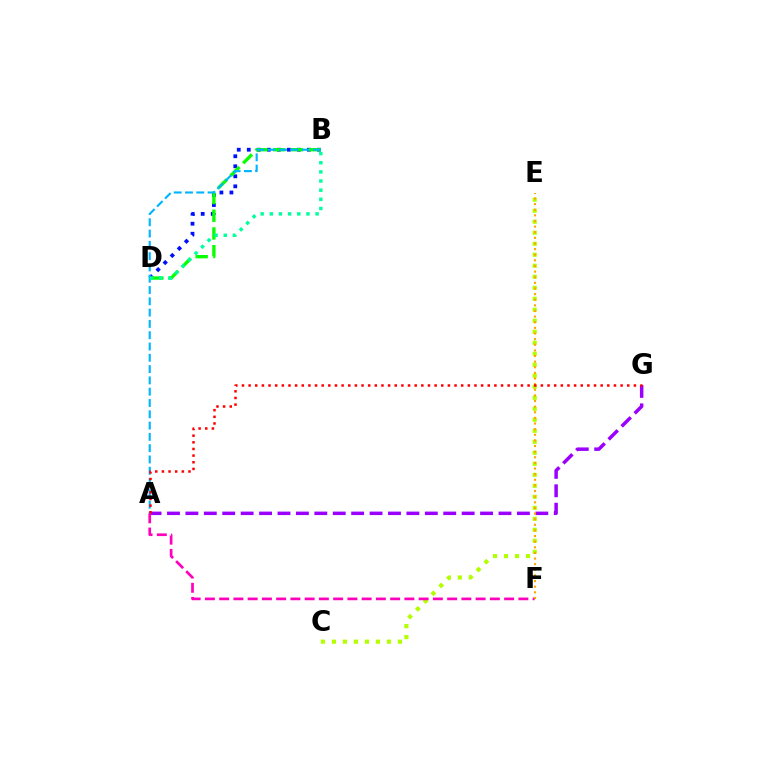{('B', 'D'): [{'color': '#0010ff', 'line_style': 'dotted', 'thickness': 2.72}, {'color': '#08ff00', 'line_style': 'dashed', 'thickness': 2.41}, {'color': '#00ff9d', 'line_style': 'dotted', 'thickness': 2.49}], ('A', 'G'): [{'color': '#9b00ff', 'line_style': 'dashed', 'thickness': 2.5}, {'color': '#ff0000', 'line_style': 'dotted', 'thickness': 1.8}], ('A', 'B'): [{'color': '#00b5ff', 'line_style': 'dashed', 'thickness': 1.53}], ('C', 'E'): [{'color': '#b3ff00', 'line_style': 'dotted', 'thickness': 2.99}], ('A', 'F'): [{'color': '#ff00bd', 'line_style': 'dashed', 'thickness': 1.94}], ('E', 'F'): [{'color': '#ffa500', 'line_style': 'dotted', 'thickness': 1.53}]}